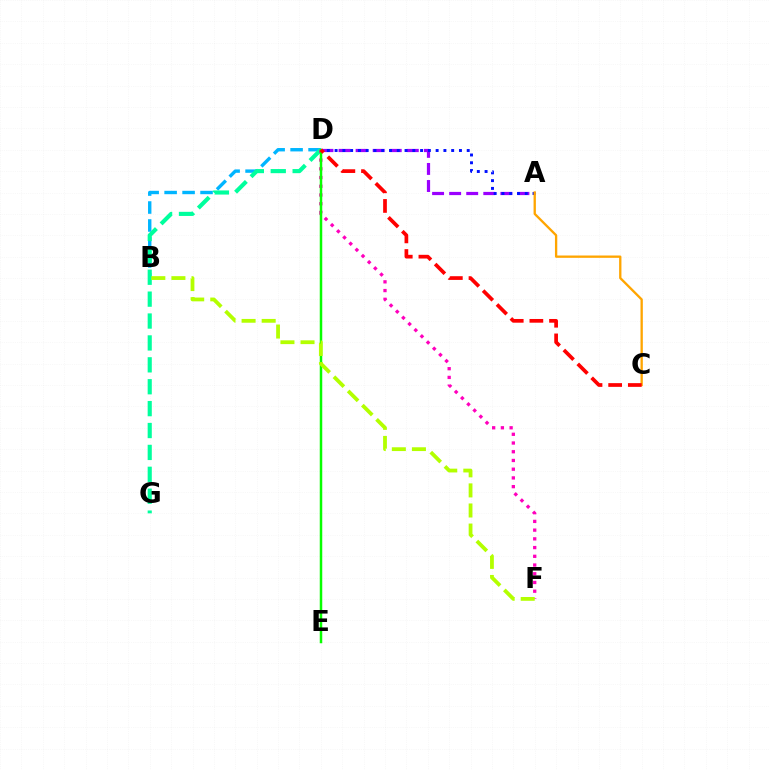{('A', 'D'): [{'color': '#9b00ff', 'line_style': 'dashed', 'thickness': 2.32}, {'color': '#0010ff', 'line_style': 'dotted', 'thickness': 2.11}], ('B', 'D'): [{'color': '#00b5ff', 'line_style': 'dashed', 'thickness': 2.44}], ('D', 'G'): [{'color': '#00ff9d', 'line_style': 'dashed', 'thickness': 2.97}], ('D', 'F'): [{'color': '#ff00bd', 'line_style': 'dotted', 'thickness': 2.37}], ('D', 'E'): [{'color': '#08ff00', 'line_style': 'solid', 'thickness': 1.8}], ('A', 'C'): [{'color': '#ffa500', 'line_style': 'solid', 'thickness': 1.67}], ('B', 'F'): [{'color': '#b3ff00', 'line_style': 'dashed', 'thickness': 2.73}], ('C', 'D'): [{'color': '#ff0000', 'line_style': 'dashed', 'thickness': 2.67}]}